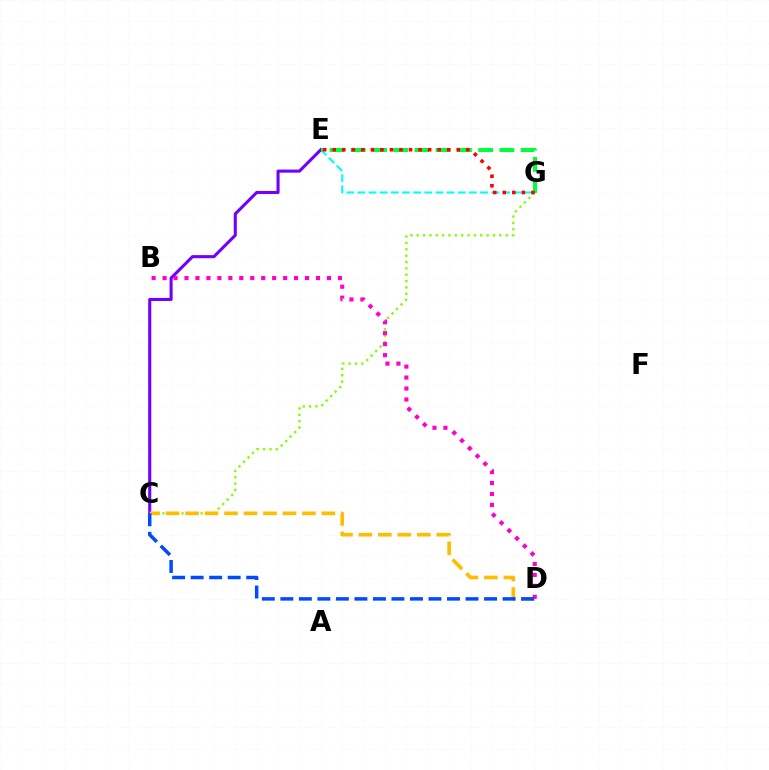{('C', 'G'): [{'color': '#84ff00', 'line_style': 'dotted', 'thickness': 1.72}], ('E', 'G'): [{'color': '#00fff6', 'line_style': 'dashed', 'thickness': 1.51}, {'color': '#00ff39', 'line_style': 'dashed', 'thickness': 2.88}, {'color': '#ff0000', 'line_style': 'dotted', 'thickness': 2.59}], ('C', 'E'): [{'color': '#7200ff', 'line_style': 'solid', 'thickness': 2.22}], ('C', 'D'): [{'color': '#ffbd00', 'line_style': 'dashed', 'thickness': 2.65}, {'color': '#004bff', 'line_style': 'dashed', 'thickness': 2.52}], ('B', 'D'): [{'color': '#ff00cf', 'line_style': 'dotted', 'thickness': 2.98}]}